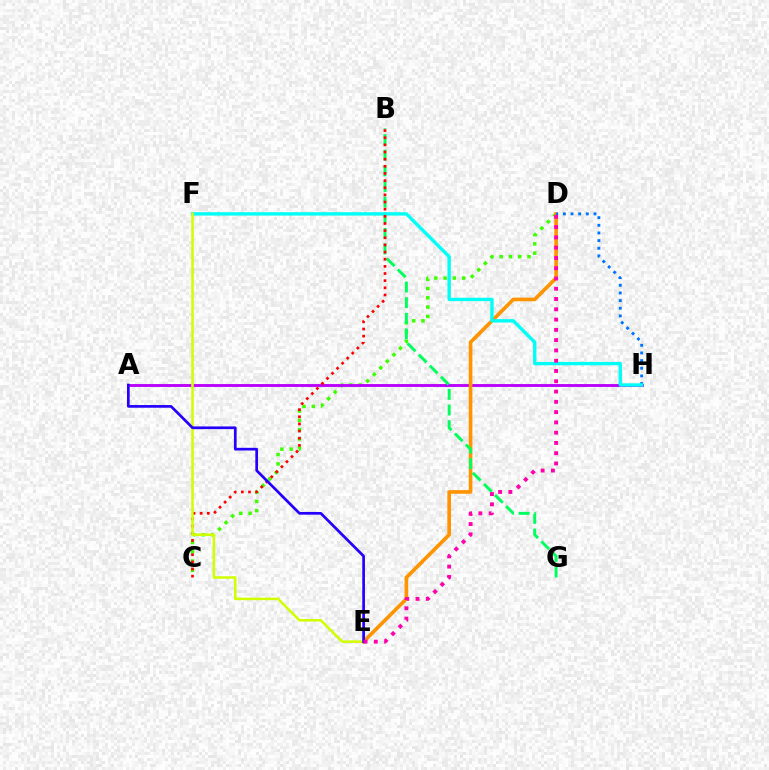{('C', 'D'): [{'color': '#3dff00', 'line_style': 'dotted', 'thickness': 2.52}], ('A', 'H'): [{'color': '#b900ff', 'line_style': 'solid', 'thickness': 2.06}], ('D', 'E'): [{'color': '#ff9400', 'line_style': 'solid', 'thickness': 2.63}, {'color': '#ff00ac', 'line_style': 'dotted', 'thickness': 2.79}], ('D', 'H'): [{'color': '#0074ff', 'line_style': 'dotted', 'thickness': 2.08}], ('B', 'G'): [{'color': '#00ff5c', 'line_style': 'dashed', 'thickness': 2.12}], ('F', 'H'): [{'color': '#00fff6', 'line_style': 'solid', 'thickness': 2.44}], ('B', 'C'): [{'color': '#ff0000', 'line_style': 'dotted', 'thickness': 1.94}], ('E', 'F'): [{'color': '#d1ff00', 'line_style': 'solid', 'thickness': 1.82}], ('A', 'E'): [{'color': '#2500ff', 'line_style': 'solid', 'thickness': 1.94}]}